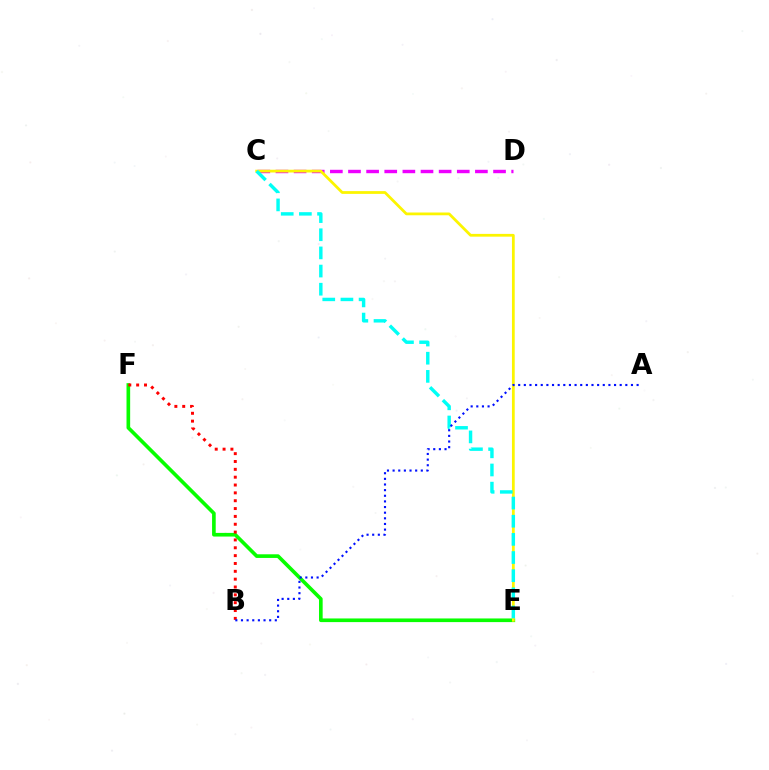{('E', 'F'): [{'color': '#08ff00', 'line_style': 'solid', 'thickness': 2.63}], ('C', 'D'): [{'color': '#ee00ff', 'line_style': 'dashed', 'thickness': 2.46}], ('C', 'E'): [{'color': '#fcf500', 'line_style': 'solid', 'thickness': 1.99}, {'color': '#00fff6', 'line_style': 'dashed', 'thickness': 2.47}], ('B', 'F'): [{'color': '#ff0000', 'line_style': 'dotted', 'thickness': 2.13}], ('A', 'B'): [{'color': '#0010ff', 'line_style': 'dotted', 'thickness': 1.53}]}